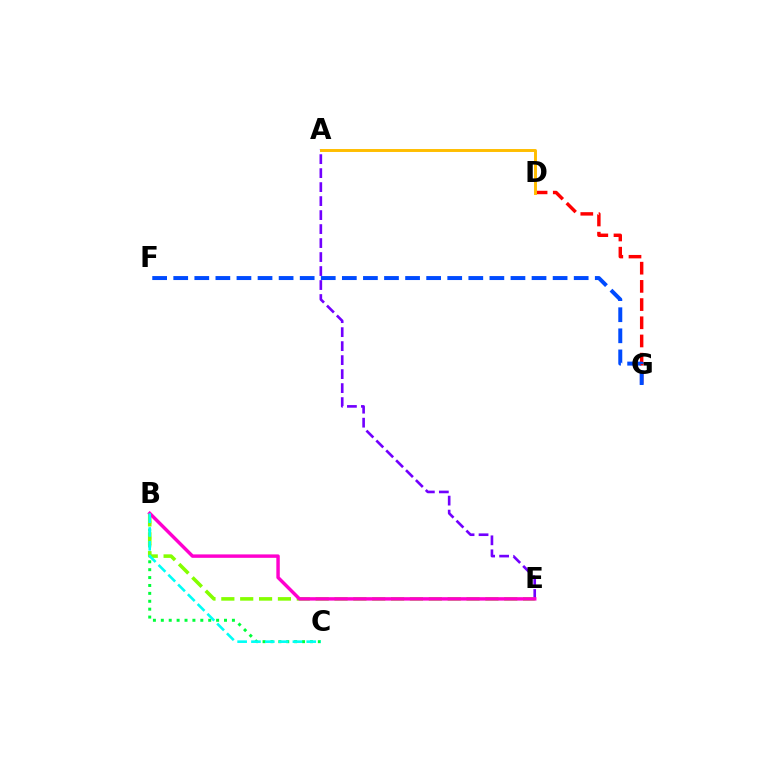{('B', 'C'): [{'color': '#00ff39', 'line_style': 'dotted', 'thickness': 2.15}, {'color': '#00fff6', 'line_style': 'dashed', 'thickness': 1.88}], ('A', 'E'): [{'color': '#7200ff', 'line_style': 'dashed', 'thickness': 1.9}], ('D', 'G'): [{'color': '#ff0000', 'line_style': 'dashed', 'thickness': 2.47}], ('A', 'D'): [{'color': '#ffbd00', 'line_style': 'solid', 'thickness': 2.12}], ('B', 'E'): [{'color': '#84ff00', 'line_style': 'dashed', 'thickness': 2.56}, {'color': '#ff00cf', 'line_style': 'solid', 'thickness': 2.47}], ('F', 'G'): [{'color': '#004bff', 'line_style': 'dashed', 'thickness': 2.86}]}